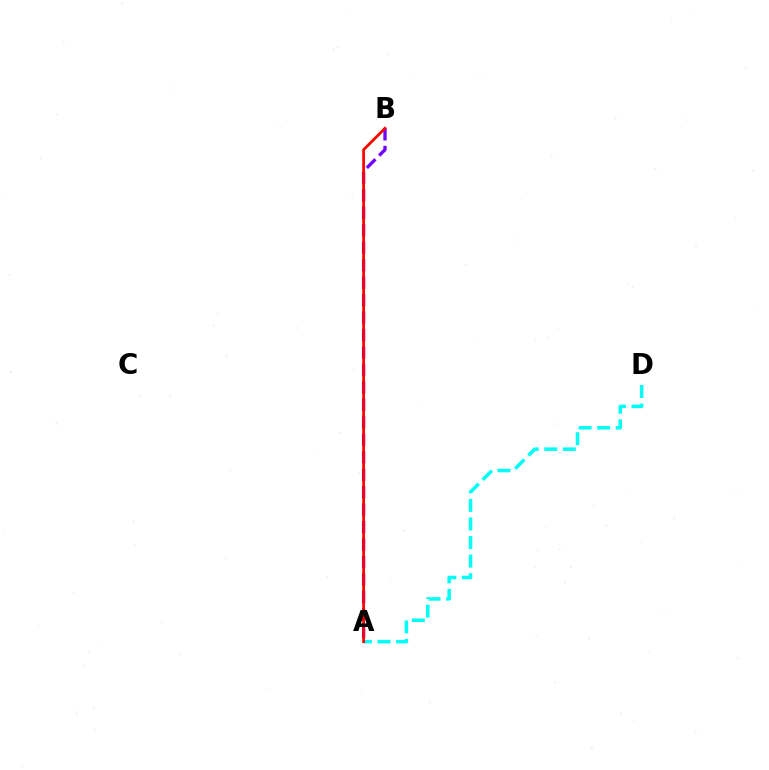{('A', 'B'): [{'color': '#84ff00', 'line_style': 'dotted', 'thickness': 1.95}, {'color': '#7200ff', 'line_style': 'dashed', 'thickness': 2.37}, {'color': '#ff0000', 'line_style': 'solid', 'thickness': 1.97}], ('A', 'D'): [{'color': '#00fff6', 'line_style': 'dashed', 'thickness': 2.52}]}